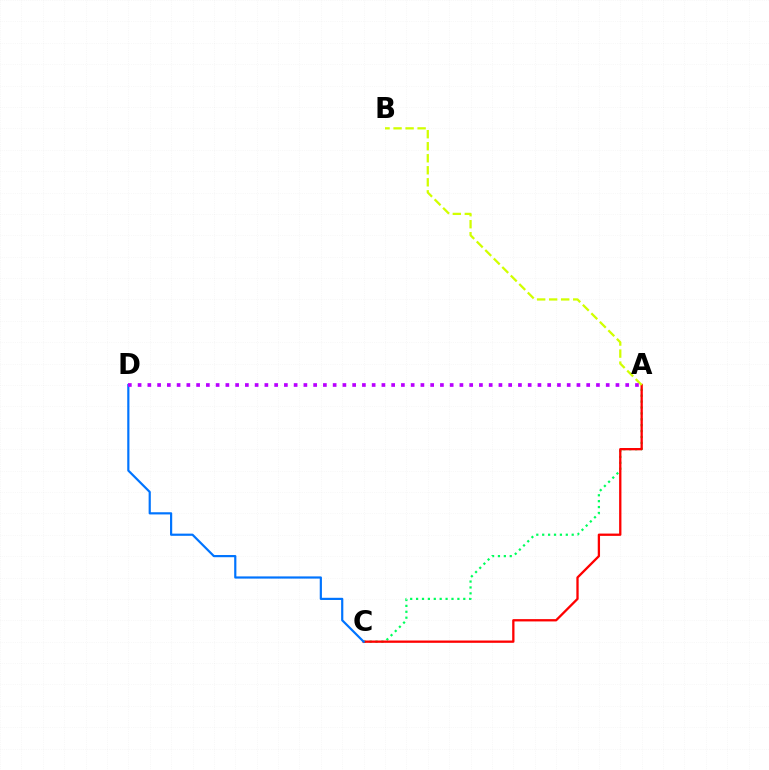{('A', 'C'): [{'color': '#00ff5c', 'line_style': 'dotted', 'thickness': 1.6}, {'color': '#ff0000', 'line_style': 'solid', 'thickness': 1.66}], ('A', 'B'): [{'color': '#d1ff00', 'line_style': 'dashed', 'thickness': 1.63}], ('C', 'D'): [{'color': '#0074ff', 'line_style': 'solid', 'thickness': 1.58}], ('A', 'D'): [{'color': '#b900ff', 'line_style': 'dotted', 'thickness': 2.65}]}